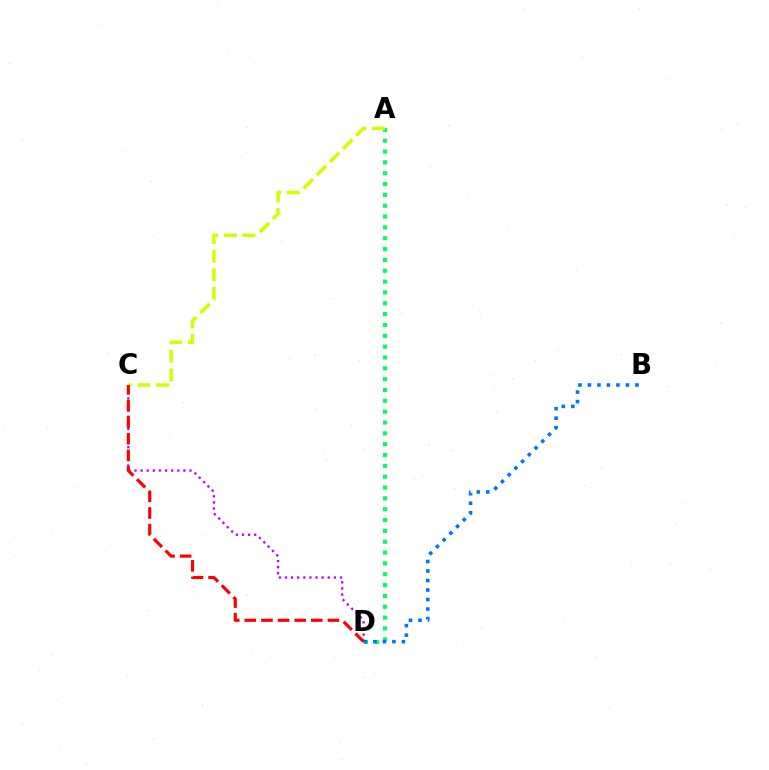{('C', 'D'): [{'color': '#b900ff', 'line_style': 'dotted', 'thickness': 1.66}, {'color': '#ff0000', 'line_style': 'dashed', 'thickness': 2.26}], ('A', 'D'): [{'color': '#00ff5c', 'line_style': 'dotted', 'thickness': 2.94}], ('A', 'C'): [{'color': '#d1ff00', 'line_style': 'dashed', 'thickness': 2.53}], ('B', 'D'): [{'color': '#0074ff', 'line_style': 'dotted', 'thickness': 2.58}]}